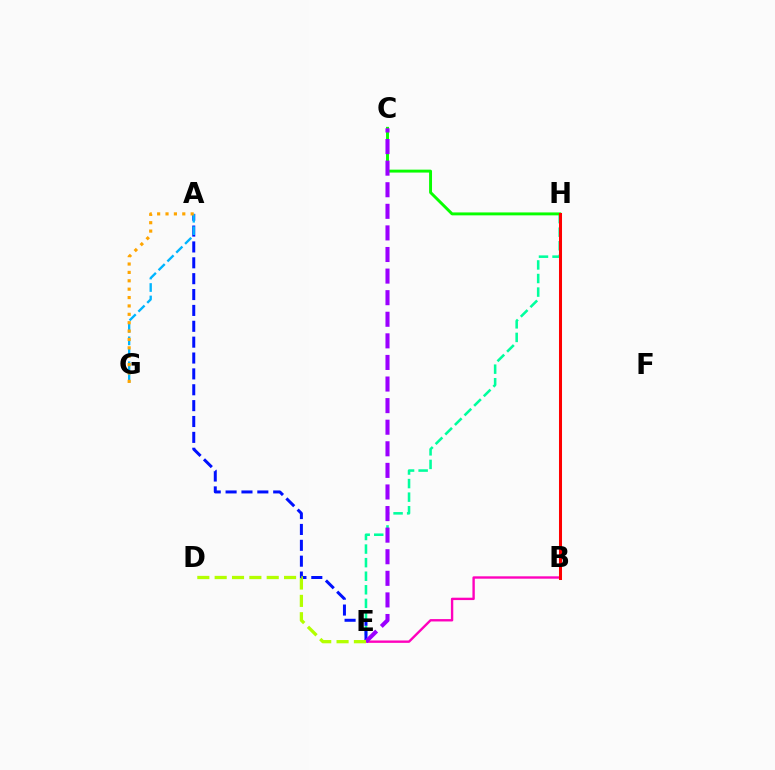{('E', 'H'): [{'color': '#00ff9d', 'line_style': 'dashed', 'thickness': 1.84}], ('A', 'E'): [{'color': '#0010ff', 'line_style': 'dashed', 'thickness': 2.16}], ('B', 'E'): [{'color': '#ff00bd', 'line_style': 'solid', 'thickness': 1.71}], ('C', 'H'): [{'color': '#08ff00', 'line_style': 'solid', 'thickness': 2.11}], ('A', 'G'): [{'color': '#00b5ff', 'line_style': 'dashed', 'thickness': 1.69}, {'color': '#ffa500', 'line_style': 'dotted', 'thickness': 2.28}], ('C', 'E'): [{'color': '#9b00ff', 'line_style': 'dashed', 'thickness': 2.93}], ('D', 'E'): [{'color': '#b3ff00', 'line_style': 'dashed', 'thickness': 2.36}], ('B', 'H'): [{'color': '#ff0000', 'line_style': 'solid', 'thickness': 2.18}]}